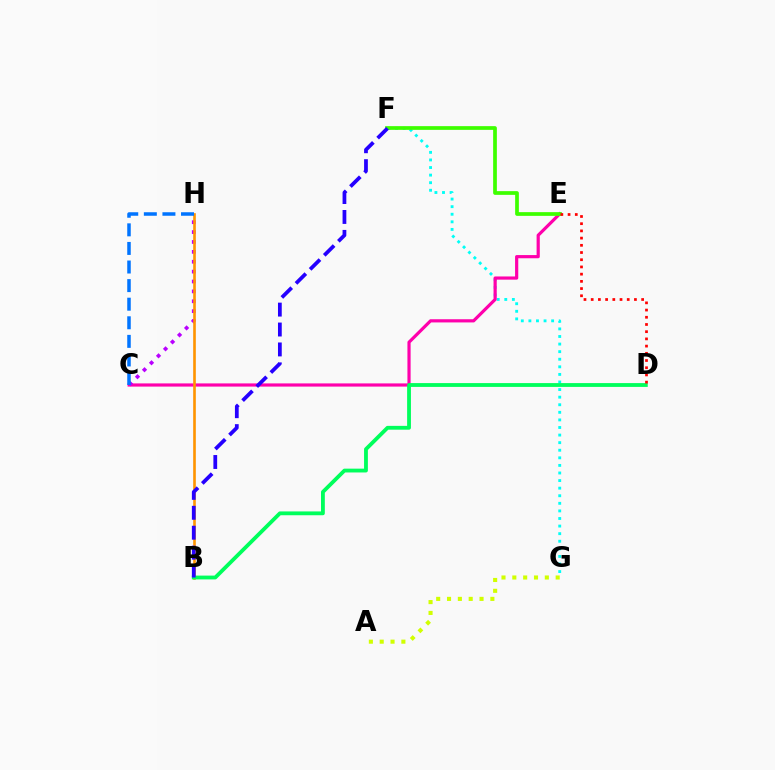{('F', 'G'): [{'color': '#00fff6', 'line_style': 'dotted', 'thickness': 2.06}], ('A', 'G'): [{'color': '#d1ff00', 'line_style': 'dotted', 'thickness': 2.94}], ('C', 'E'): [{'color': '#ff00ac', 'line_style': 'solid', 'thickness': 2.3}], ('C', 'H'): [{'color': '#b900ff', 'line_style': 'dotted', 'thickness': 2.69}, {'color': '#0074ff', 'line_style': 'dashed', 'thickness': 2.53}], ('B', 'H'): [{'color': '#ff9400', 'line_style': 'solid', 'thickness': 1.89}], ('B', 'D'): [{'color': '#00ff5c', 'line_style': 'solid', 'thickness': 2.75}], ('E', 'F'): [{'color': '#3dff00', 'line_style': 'solid', 'thickness': 2.68}], ('D', 'E'): [{'color': '#ff0000', 'line_style': 'dotted', 'thickness': 1.96}], ('B', 'F'): [{'color': '#2500ff', 'line_style': 'dashed', 'thickness': 2.71}]}